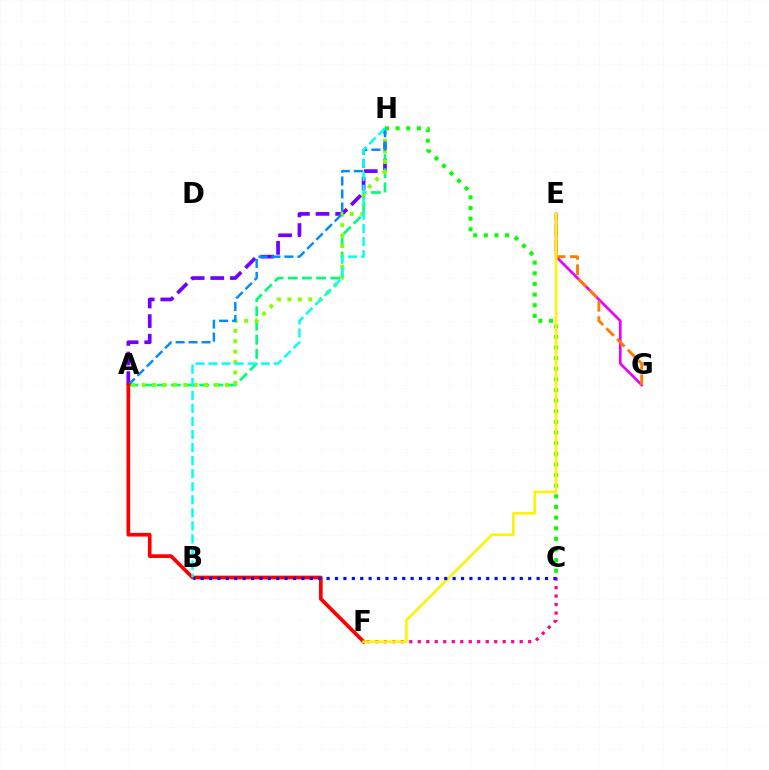{('E', 'G'): [{'color': '#ee00ff', 'line_style': 'solid', 'thickness': 1.93}, {'color': '#ff7c00', 'line_style': 'dashed', 'thickness': 2.06}], ('C', 'H'): [{'color': '#08ff00', 'line_style': 'dotted', 'thickness': 2.89}], ('A', 'H'): [{'color': '#7200ff', 'line_style': 'dashed', 'thickness': 2.66}, {'color': '#00ff74', 'line_style': 'dashed', 'thickness': 1.93}, {'color': '#84ff00', 'line_style': 'dotted', 'thickness': 2.83}, {'color': '#008cff', 'line_style': 'dashed', 'thickness': 1.76}], ('C', 'F'): [{'color': '#ff0094', 'line_style': 'dotted', 'thickness': 2.31}], ('A', 'F'): [{'color': '#ff0000', 'line_style': 'solid', 'thickness': 2.66}], ('E', 'F'): [{'color': '#fcf500', 'line_style': 'solid', 'thickness': 1.86}], ('B', 'H'): [{'color': '#00fff6', 'line_style': 'dashed', 'thickness': 1.77}], ('B', 'C'): [{'color': '#0010ff', 'line_style': 'dotted', 'thickness': 2.28}]}